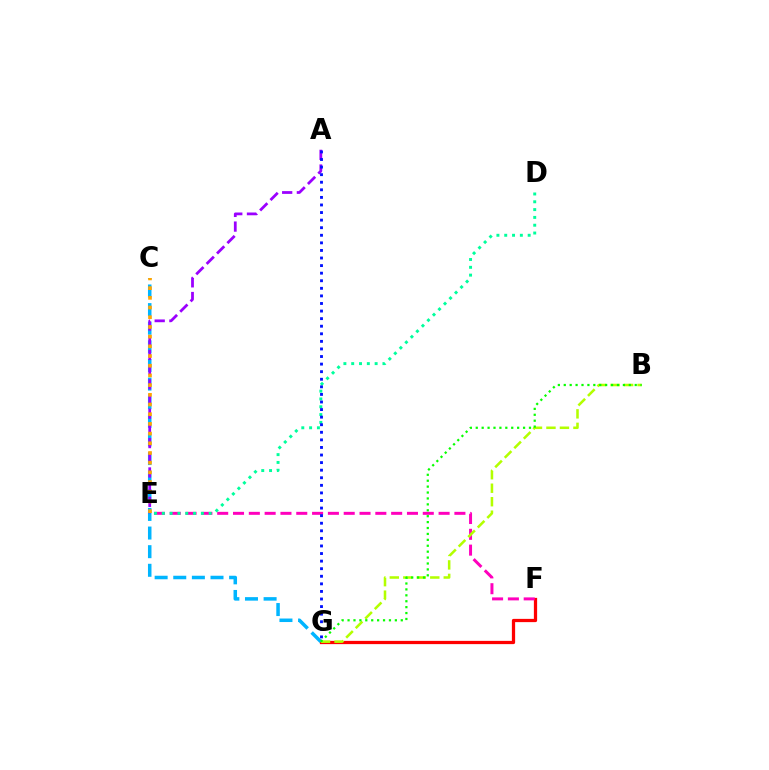{('F', 'G'): [{'color': '#ff0000', 'line_style': 'solid', 'thickness': 2.34}], ('C', 'G'): [{'color': '#00b5ff', 'line_style': 'dashed', 'thickness': 2.53}], ('E', 'F'): [{'color': '#ff00bd', 'line_style': 'dashed', 'thickness': 2.15}], ('B', 'G'): [{'color': '#b3ff00', 'line_style': 'dashed', 'thickness': 1.83}, {'color': '#08ff00', 'line_style': 'dotted', 'thickness': 1.61}], ('A', 'E'): [{'color': '#9b00ff', 'line_style': 'dashed', 'thickness': 2.0}], ('D', 'E'): [{'color': '#00ff9d', 'line_style': 'dotted', 'thickness': 2.12}], ('A', 'G'): [{'color': '#0010ff', 'line_style': 'dotted', 'thickness': 2.06}], ('C', 'E'): [{'color': '#ffa500', 'line_style': 'dotted', 'thickness': 2.63}]}